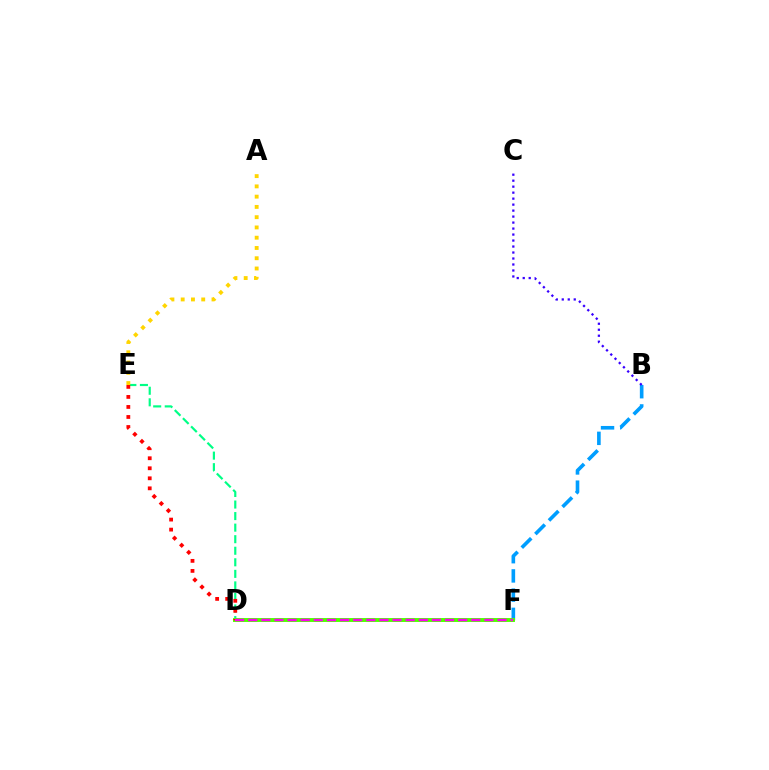{('B', 'F'): [{'color': '#009eff', 'line_style': 'dashed', 'thickness': 2.61}], ('D', 'E'): [{'color': '#00ff86', 'line_style': 'dashed', 'thickness': 1.57}, {'color': '#ff0000', 'line_style': 'dotted', 'thickness': 2.72}], ('A', 'E'): [{'color': '#ffd500', 'line_style': 'dotted', 'thickness': 2.79}], ('D', 'F'): [{'color': '#4fff00', 'line_style': 'solid', 'thickness': 2.83}, {'color': '#ff00ed', 'line_style': 'dashed', 'thickness': 1.78}], ('B', 'C'): [{'color': '#3700ff', 'line_style': 'dotted', 'thickness': 1.63}]}